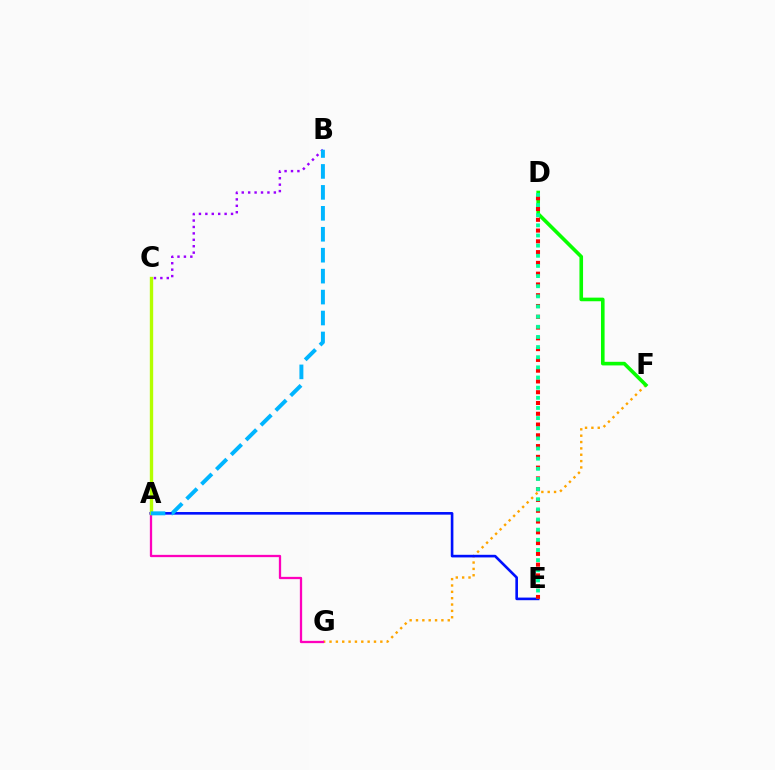{('B', 'C'): [{'color': '#9b00ff', 'line_style': 'dotted', 'thickness': 1.74}], ('F', 'G'): [{'color': '#ffa500', 'line_style': 'dotted', 'thickness': 1.73}], ('A', 'E'): [{'color': '#0010ff', 'line_style': 'solid', 'thickness': 1.89}], ('A', 'G'): [{'color': '#ff00bd', 'line_style': 'solid', 'thickness': 1.64}], ('A', 'C'): [{'color': '#b3ff00', 'line_style': 'solid', 'thickness': 2.42}], ('D', 'F'): [{'color': '#08ff00', 'line_style': 'solid', 'thickness': 2.61}], ('D', 'E'): [{'color': '#ff0000', 'line_style': 'dotted', 'thickness': 2.93}, {'color': '#00ff9d', 'line_style': 'dotted', 'thickness': 2.76}], ('A', 'B'): [{'color': '#00b5ff', 'line_style': 'dashed', 'thickness': 2.84}]}